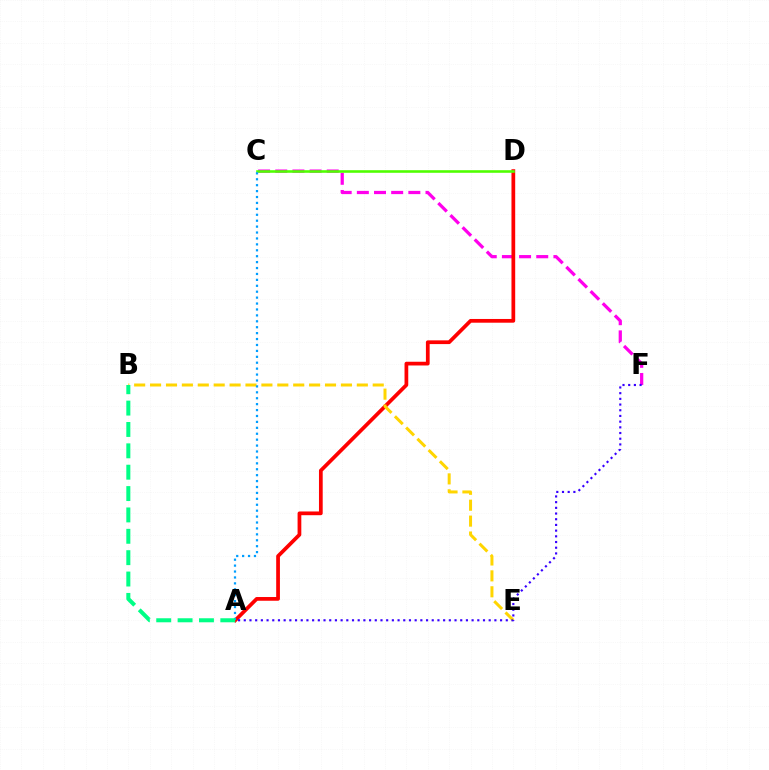{('C', 'F'): [{'color': '#ff00ed', 'line_style': 'dashed', 'thickness': 2.33}], ('A', 'D'): [{'color': '#ff0000', 'line_style': 'solid', 'thickness': 2.69}], ('C', 'D'): [{'color': '#4fff00', 'line_style': 'solid', 'thickness': 1.86}], ('B', 'E'): [{'color': '#ffd500', 'line_style': 'dashed', 'thickness': 2.16}], ('A', 'C'): [{'color': '#009eff', 'line_style': 'dotted', 'thickness': 1.61}], ('A', 'F'): [{'color': '#3700ff', 'line_style': 'dotted', 'thickness': 1.55}], ('A', 'B'): [{'color': '#00ff86', 'line_style': 'dashed', 'thickness': 2.9}]}